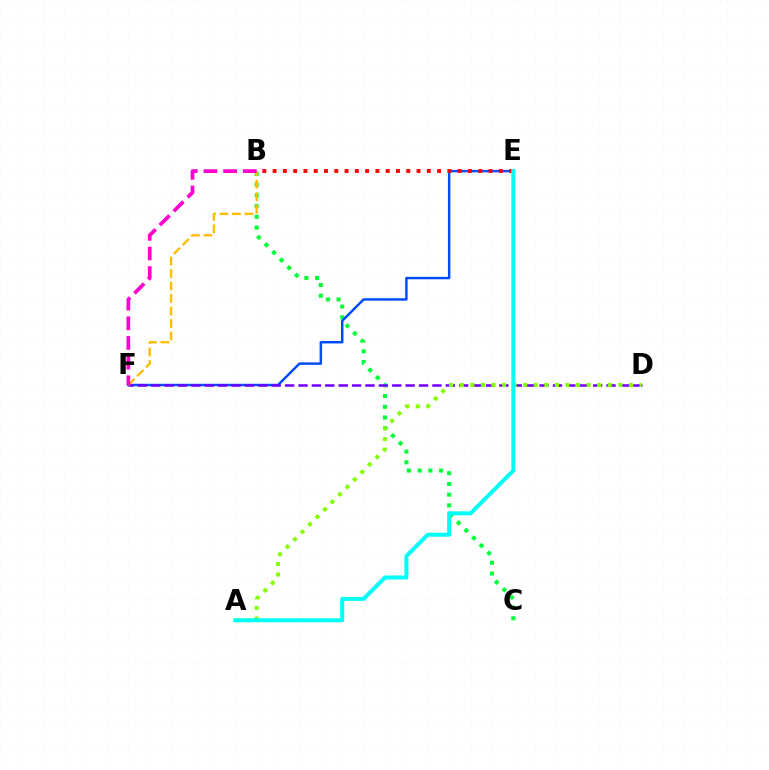{('B', 'C'): [{'color': '#00ff39', 'line_style': 'dotted', 'thickness': 2.91}], ('E', 'F'): [{'color': '#004bff', 'line_style': 'solid', 'thickness': 1.77}], ('D', 'F'): [{'color': '#7200ff', 'line_style': 'dashed', 'thickness': 1.82}], ('B', 'E'): [{'color': '#ff0000', 'line_style': 'dotted', 'thickness': 2.79}], ('A', 'D'): [{'color': '#84ff00', 'line_style': 'dotted', 'thickness': 2.87}], ('A', 'E'): [{'color': '#00fff6', 'line_style': 'solid', 'thickness': 2.88}], ('B', 'F'): [{'color': '#ffbd00', 'line_style': 'dashed', 'thickness': 1.7}, {'color': '#ff00cf', 'line_style': 'dashed', 'thickness': 2.67}]}